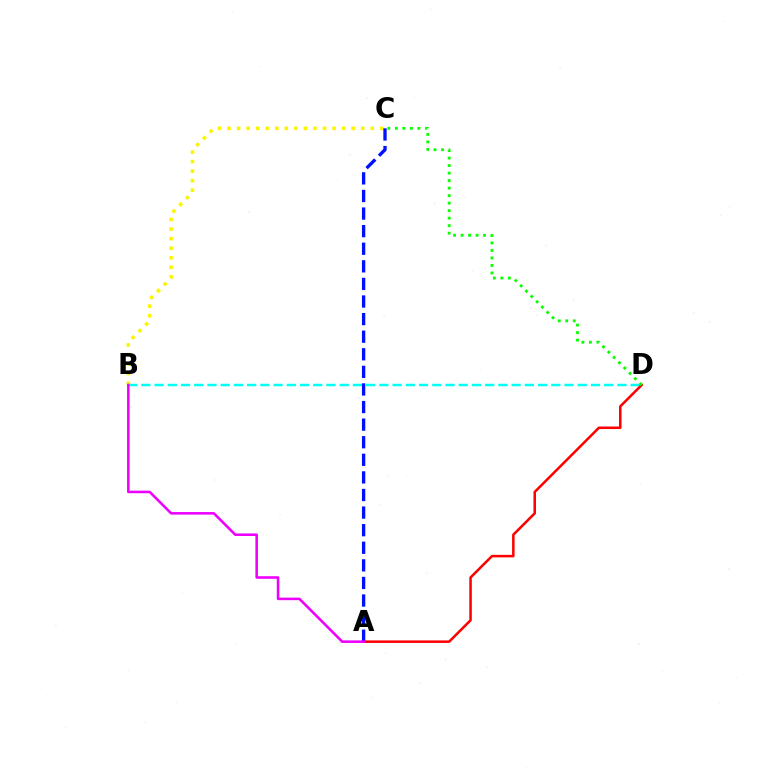{('B', 'D'): [{'color': '#00fff6', 'line_style': 'dashed', 'thickness': 1.8}], ('A', 'D'): [{'color': '#ff0000', 'line_style': 'solid', 'thickness': 1.82}], ('C', 'D'): [{'color': '#08ff00', 'line_style': 'dotted', 'thickness': 2.04}], ('B', 'C'): [{'color': '#fcf500', 'line_style': 'dotted', 'thickness': 2.59}], ('A', 'C'): [{'color': '#0010ff', 'line_style': 'dashed', 'thickness': 2.39}], ('A', 'B'): [{'color': '#ee00ff', 'line_style': 'solid', 'thickness': 1.84}]}